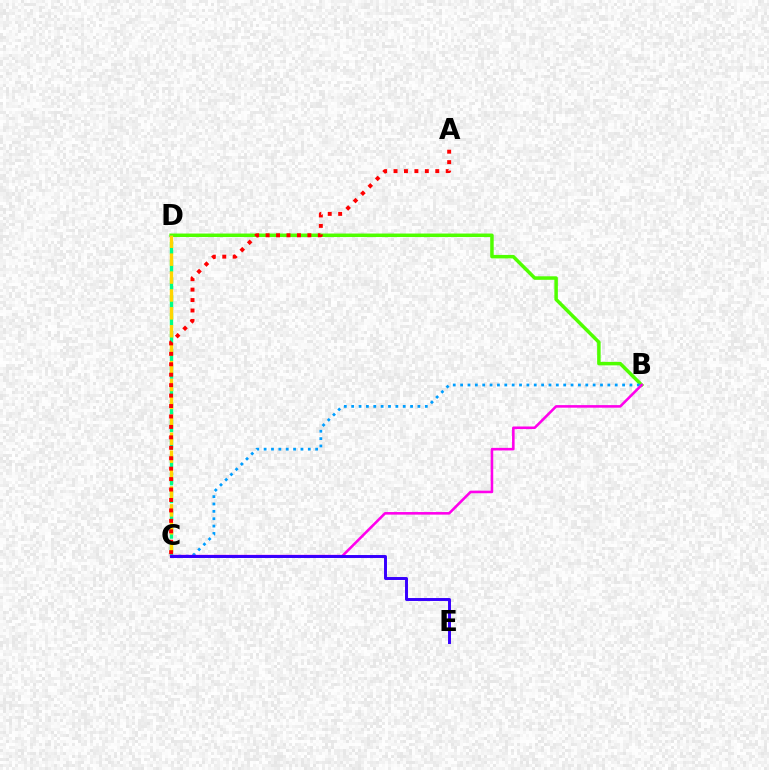{('B', 'D'): [{'color': '#4fff00', 'line_style': 'solid', 'thickness': 2.52}], ('C', 'D'): [{'color': '#00ff86', 'line_style': 'dashed', 'thickness': 2.41}, {'color': '#ffd500', 'line_style': 'dashed', 'thickness': 2.43}], ('B', 'C'): [{'color': '#009eff', 'line_style': 'dotted', 'thickness': 2.0}, {'color': '#ff00ed', 'line_style': 'solid', 'thickness': 1.86}], ('A', 'C'): [{'color': '#ff0000', 'line_style': 'dotted', 'thickness': 2.84}], ('C', 'E'): [{'color': '#3700ff', 'line_style': 'solid', 'thickness': 2.13}]}